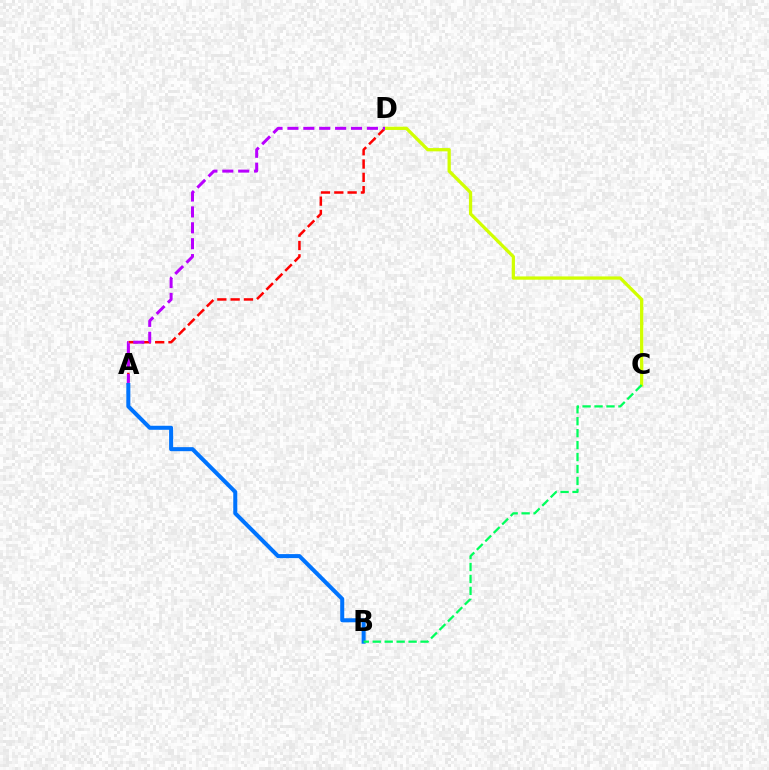{('A', 'D'): [{'color': '#ff0000', 'line_style': 'dashed', 'thickness': 1.81}, {'color': '#b900ff', 'line_style': 'dashed', 'thickness': 2.16}], ('C', 'D'): [{'color': '#d1ff00', 'line_style': 'solid', 'thickness': 2.35}], ('A', 'B'): [{'color': '#0074ff', 'line_style': 'solid', 'thickness': 2.9}], ('B', 'C'): [{'color': '#00ff5c', 'line_style': 'dashed', 'thickness': 1.62}]}